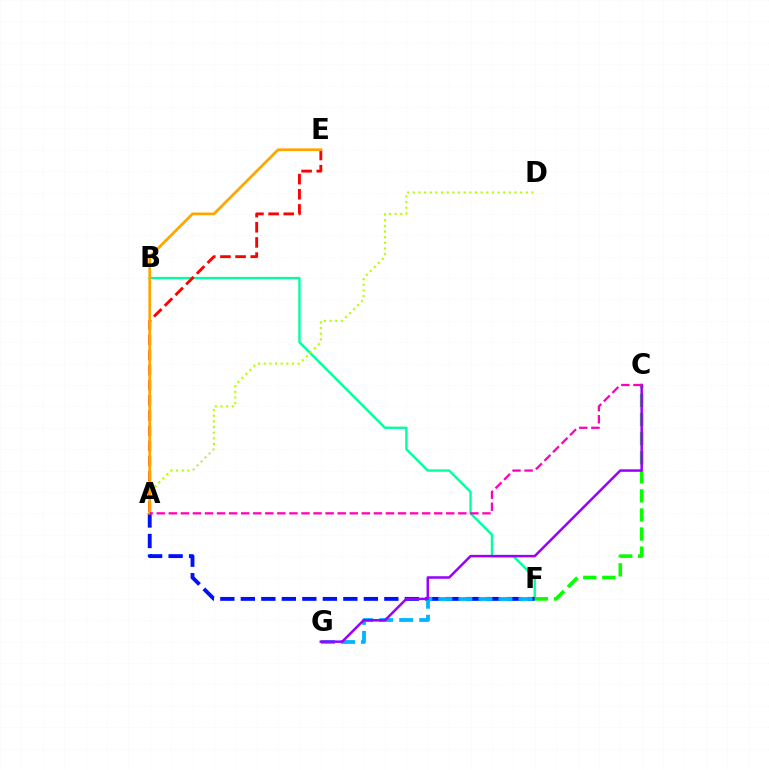{('B', 'F'): [{'color': '#00ff9d', 'line_style': 'solid', 'thickness': 1.69}], ('A', 'F'): [{'color': '#0010ff', 'line_style': 'dashed', 'thickness': 2.78}], ('F', 'G'): [{'color': '#00b5ff', 'line_style': 'dashed', 'thickness': 2.72}], ('C', 'F'): [{'color': '#08ff00', 'line_style': 'dashed', 'thickness': 2.59}], ('A', 'D'): [{'color': '#b3ff00', 'line_style': 'dotted', 'thickness': 1.54}], ('A', 'E'): [{'color': '#ff0000', 'line_style': 'dashed', 'thickness': 2.06}, {'color': '#ffa500', 'line_style': 'solid', 'thickness': 1.94}], ('C', 'G'): [{'color': '#9b00ff', 'line_style': 'solid', 'thickness': 1.81}], ('A', 'C'): [{'color': '#ff00bd', 'line_style': 'dashed', 'thickness': 1.64}]}